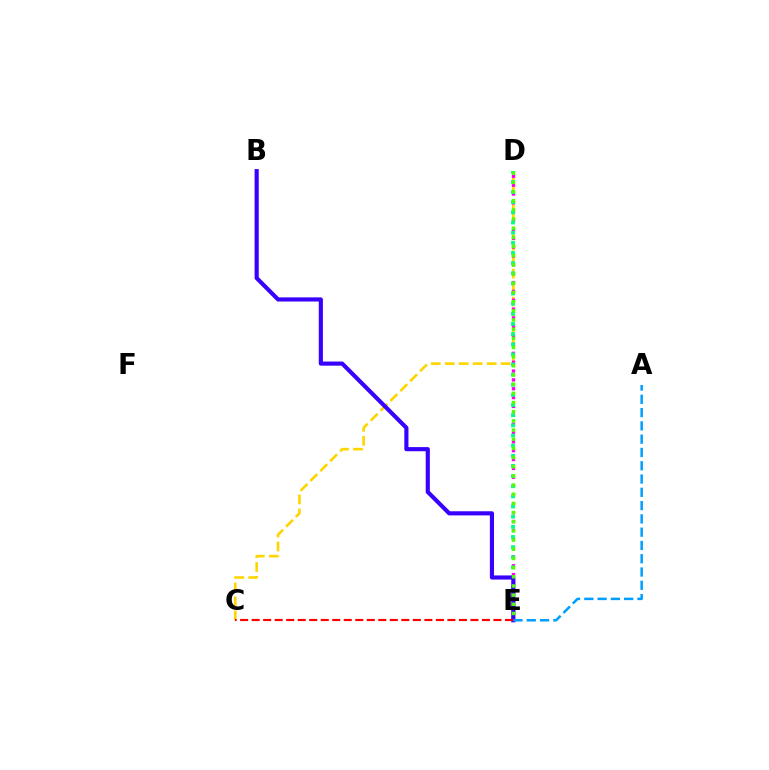{('C', 'D'): [{'color': '#ffd500', 'line_style': 'dashed', 'thickness': 1.9}], ('D', 'E'): [{'color': '#ff00ed', 'line_style': 'dotted', 'thickness': 2.4}, {'color': '#00ff86', 'line_style': 'dotted', 'thickness': 2.76}, {'color': '#4fff00', 'line_style': 'dotted', 'thickness': 2.49}], ('B', 'E'): [{'color': '#3700ff', 'line_style': 'solid', 'thickness': 2.98}], ('A', 'E'): [{'color': '#009eff', 'line_style': 'dashed', 'thickness': 1.8}], ('C', 'E'): [{'color': '#ff0000', 'line_style': 'dashed', 'thickness': 1.56}]}